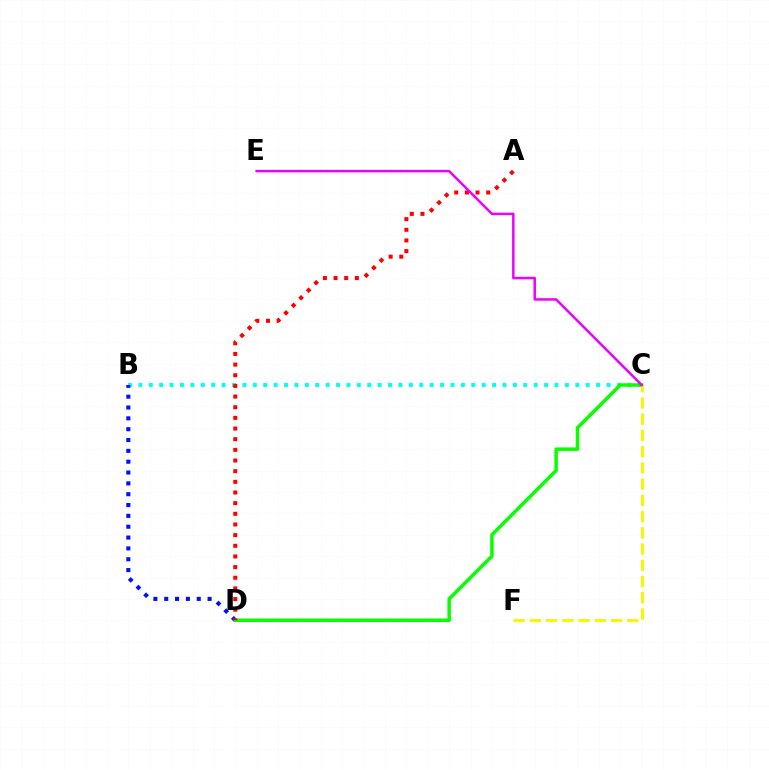{('B', 'C'): [{'color': '#00fff6', 'line_style': 'dotted', 'thickness': 2.83}], ('B', 'D'): [{'color': '#0010ff', 'line_style': 'dotted', 'thickness': 2.94}], ('C', 'D'): [{'color': '#08ff00', 'line_style': 'solid', 'thickness': 2.51}], ('C', 'F'): [{'color': '#fcf500', 'line_style': 'dashed', 'thickness': 2.2}], ('A', 'D'): [{'color': '#ff0000', 'line_style': 'dotted', 'thickness': 2.9}], ('C', 'E'): [{'color': '#ee00ff', 'line_style': 'solid', 'thickness': 1.8}]}